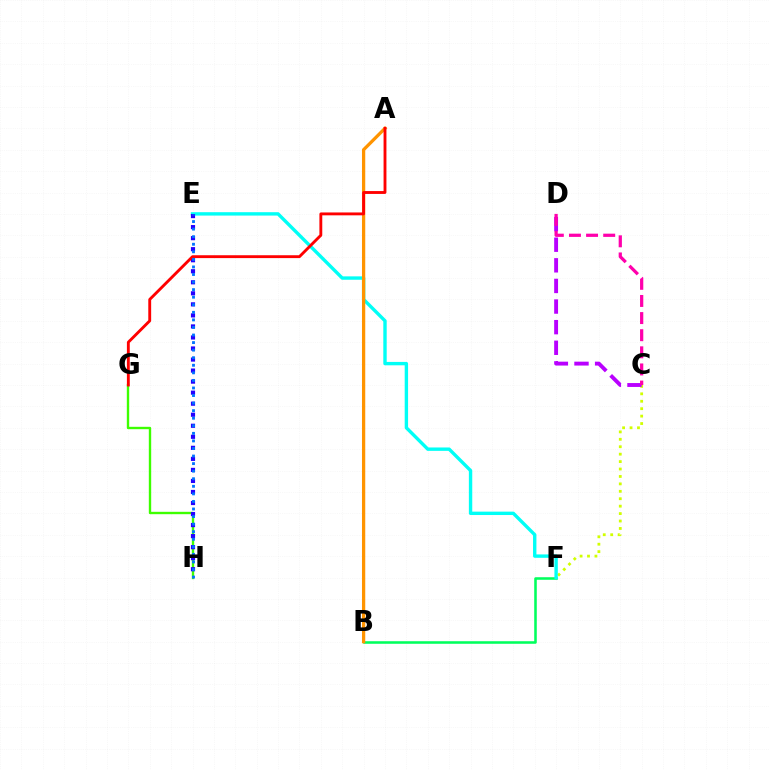{('B', 'F'): [{'color': '#00ff5c', 'line_style': 'solid', 'thickness': 1.84}], ('C', 'F'): [{'color': '#d1ff00', 'line_style': 'dotted', 'thickness': 2.02}], ('C', 'D'): [{'color': '#b900ff', 'line_style': 'dashed', 'thickness': 2.8}, {'color': '#ff00ac', 'line_style': 'dashed', 'thickness': 2.33}], ('G', 'H'): [{'color': '#3dff00', 'line_style': 'solid', 'thickness': 1.71}], ('E', 'F'): [{'color': '#00fff6', 'line_style': 'solid', 'thickness': 2.44}], ('A', 'B'): [{'color': '#ff9400', 'line_style': 'solid', 'thickness': 2.35}], ('E', 'H'): [{'color': '#2500ff', 'line_style': 'dotted', 'thickness': 3.0}, {'color': '#0074ff', 'line_style': 'dotted', 'thickness': 2.06}], ('A', 'G'): [{'color': '#ff0000', 'line_style': 'solid', 'thickness': 2.07}]}